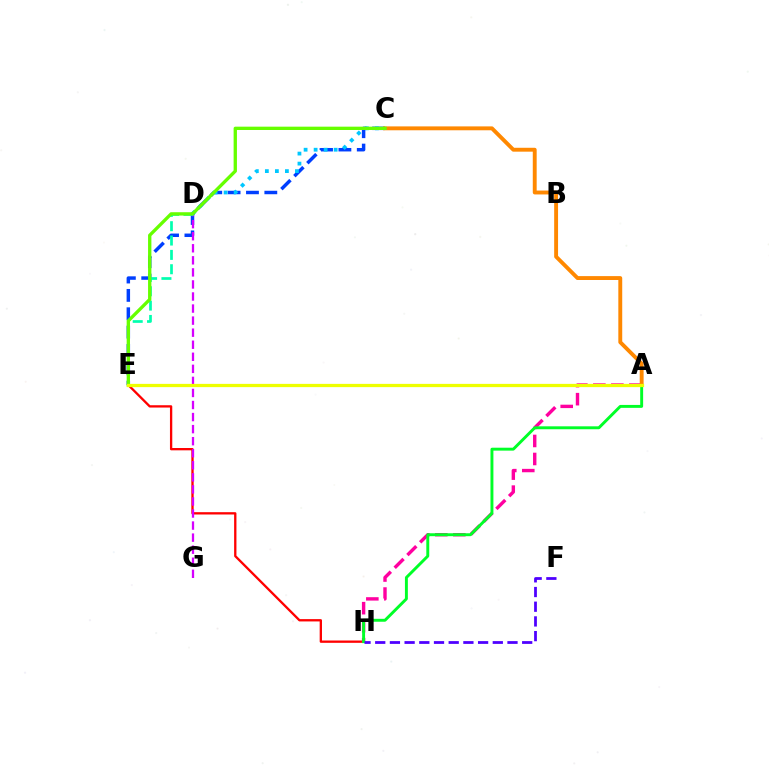{('E', 'H'): [{'color': '#ff0000', 'line_style': 'solid', 'thickness': 1.67}], ('C', 'E'): [{'color': '#003fff', 'line_style': 'dashed', 'thickness': 2.49}, {'color': '#66ff00', 'line_style': 'solid', 'thickness': 2.4}], ('D', 'G'): [{'color': '#d600ff', 'line_style': 'dashed', 'thickness': 1.64}], ('A', 'H'): [{'color': '#ff00a0', 'line_style': 'dashed', 'thickness': 2.45}, {'color': '#00ff27', 'line_style': 'solid', 'thickness': 2.1}], ('A', 'C'): [{'color': '#ff8800', 'line_style': 'solid', 'thickness': 2.8}], ('C', 'D'): [{'color': '#00c7ff', 'line_style': 'dotted', 'thickness': 2.72}], ('D', 'E'): [{'color': '#00ffaf', 'line_style': 'dashed', 'thickness': 1.95}], ('F', 'H'): [{'color': '#4f00ff', 'line_style': 'dashed', 'thickness': 2.0}], ('A', 'E'): [{'color': '#eeff00', 'line_style': 'solid', 'thickness': 2.35}]}